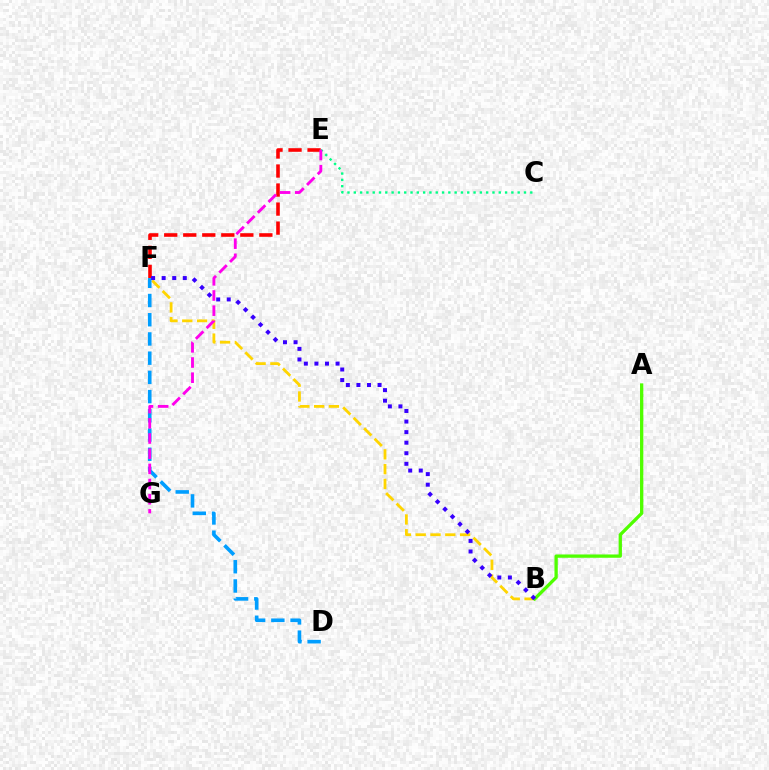{('B', 'F'): [{'color': '#ffd500', 'line_style': 'dashed', 'thickness': 2.01}, {'color': '#3700ff', 'line_style': 'dotted', 'thickness': 2.87}], ('C', 'E'): [{'color': '#00ff86', 'line_style': 'dotted', 'thickness': 1.71}], ('D', 'F'): [{'color': '#009eff', 'line_style': 'dashed', 'thickness': 2.61}], ('E', 'F'): [{'color': '#ff0000', 'line_style': 'dashed', 'thickness': 2.58}], ('E', 'G'): [{'color': '#ff00ed', 'line_style': 'dashed', 'thickness': 2.06}], ('A', 'B'): [{'color': '#4fff00', 'line_style': 'solid', 'thickness': 2.37}]}